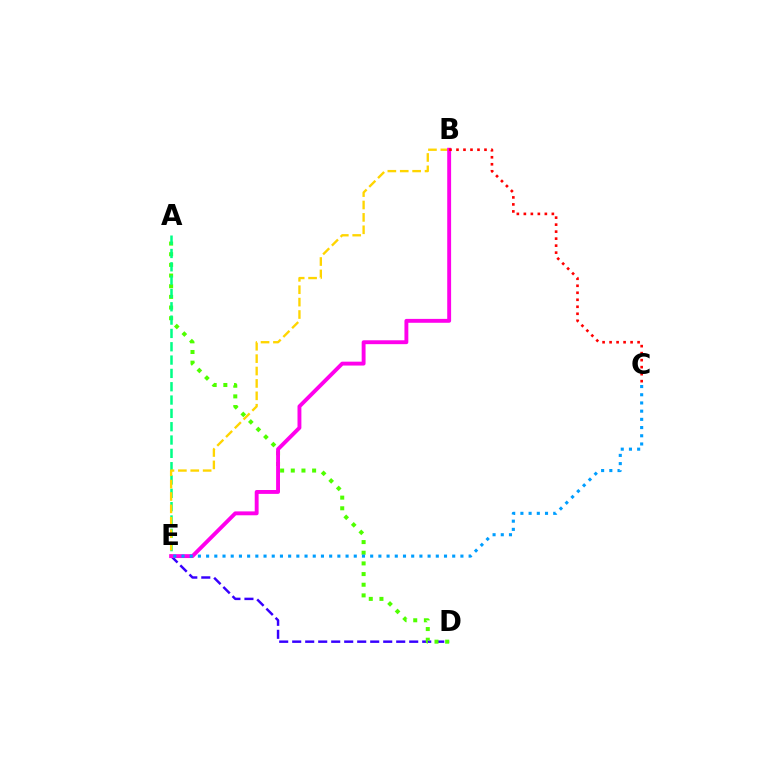{('D', 'E'): [{'color': '#3700ff', 'line_style': 'dashed', 'thickness': 1.77}], ('A', 'D'): [{'color': '#4fff00', 'line_style': 'dotted', 'thickness': 2.9}], ('A', 'E'): [{'color': '#00ff86', 'line_style': 'dashed', 'thickness': 1.81}], ('B', 'E'): [{'color': '#ffd500', 'line_style': 'dashed', 'thickness': 1.68}, {'color': '#ff00ed', 'line_style': 'solid', 'thickness': 2.8}], ('B', 'C'): [{'color': '#ff0000', 'line_style': 'dotted', 'thickness': 1.9}], ('C', 'E'): [{'color': '#009eff', 'line_style': 'dotted', 'thickness': 2.23}]}